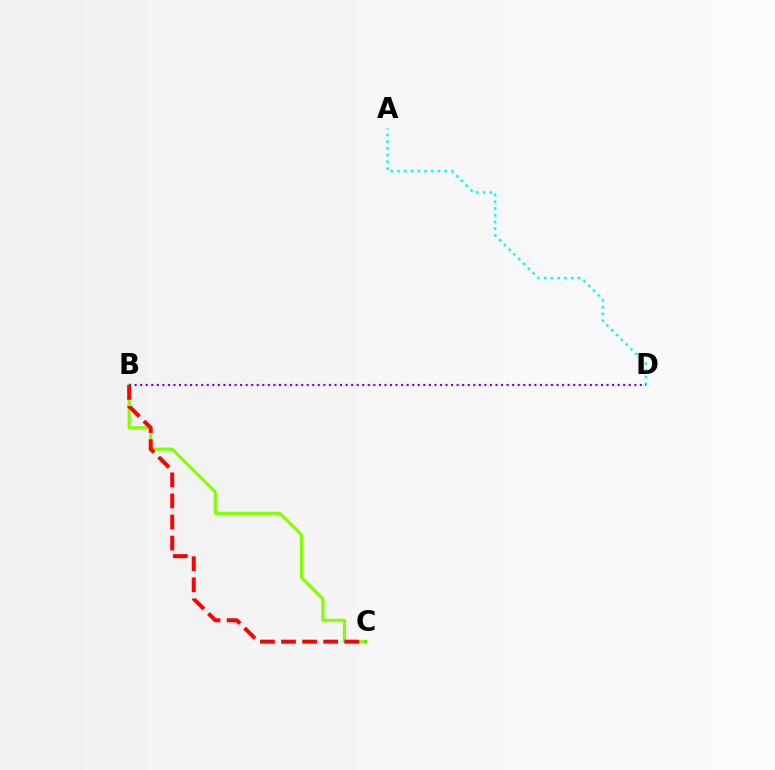{('A', 'D'): [{'color': '#00fff6', 'line_style': 'dotted', 'thickness': 1.83}], ('B', 'C'): [{'color': '#84ff00', 'line_style': 'solid', 'thickness': 2.28}, {'color': '#ff0000', 'line_style': 'dashed', 'thickness': 2.86}], ('B', 'D'): [{'color': '#7200ff', 'line_style': 'dotted', 'thickness': 1.51}]}